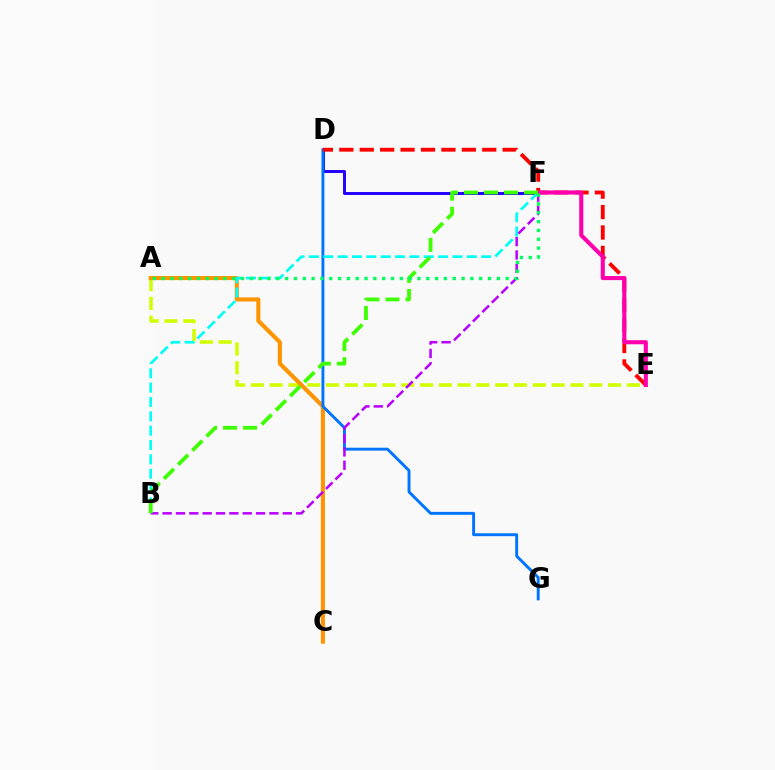{('D', 'F'): [{'color': '#2500ff', 'line_style': 'solid', 'thickness': 2.14}], ('A', 'E'): [{'color': '#d1ff00', 'line_style': 'dashed', 'thickness': 2.55}], ('A', 'C'): [{'color': '#ff9400', 'line_style': 'solid', 'thickness': 2.95}], ('D', 'G'): [{'color': '#0074ff', 'line_style': 'solid', 'thickness': 2.1}], ('D', 'E'): [{'color': '#ff0000', 'line_style': 'dashed', 'thickness': 2.77}], ('B', 'F'): [{'color': '#00fff6', 'line_style': 'dashed', 'thickness': 1.95}, {'color': '#b900ff', 'line_style': 'dashed', 'thickness': 1.81}, {'color': '#3dff00', 'line_style': 'dashed', 'thickness': 2.72}], ('E', 'F'): [{'color': '#ff00ac', 'line_style': 'solid', 'thickness': 2.94}], ('A', 'F'): [{'color': '#00ff5c', 'line_style': 'dotted', 'thickness': 2.4}]}